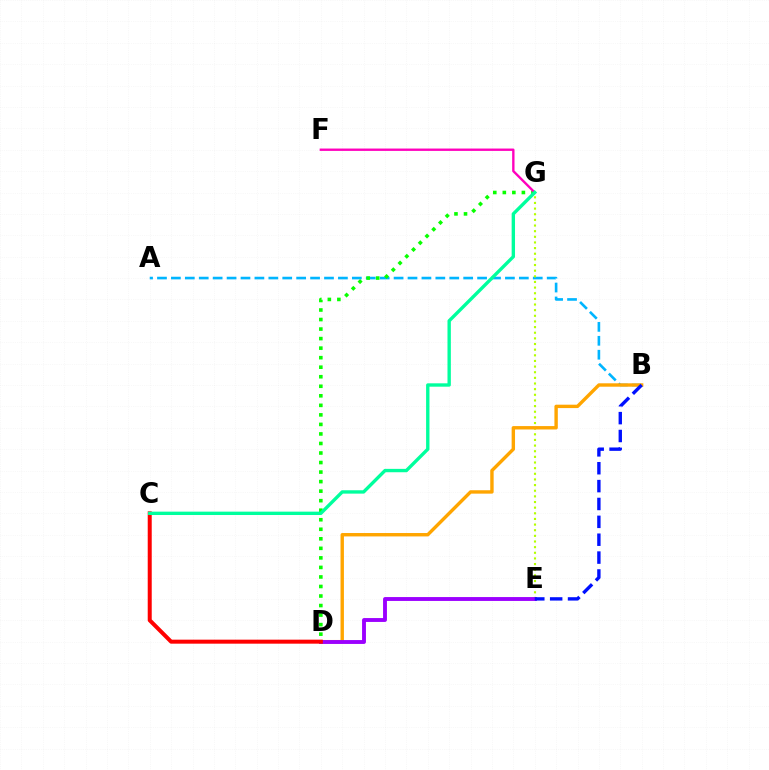{('A', 'B'): [{'color': '#00b5ff', 'line_style': 'dashed', 'thickness': 1.89}], ('D', 'G'): [{'color': '#08ff00', 'line_style': 'dotted', 'thickness': 2.59}], ('E', 'G'): [{'color': '#b3ff00', 'line_style': 'dotted', 'thickness': 1.53}], ('B', 'D'): [{'color': '#ffa500', 'line_style': 'solid', 'thickness': 2.45}], ('D', 'E'): [{'color': '#9b00ff', 'line_style': 'solid', 'thickness': 2.79}], ('B', 'E'): [{'color': '#0010ff', 'line_style': 'dashed', 'thickness': 2.43}], ('C', 'D'): [{'color': '#ff0000', 'line_style': 'solid', 'thickness': 2.89}], ('F', 'G'): [{'color': '#ff00bd', 'line_style': 'solid', 'thickness': 1.7}], ('C', 'G'): [{'color': '#00ff9d', 'line_style': 'solid', 'thickness': 2.42}]}